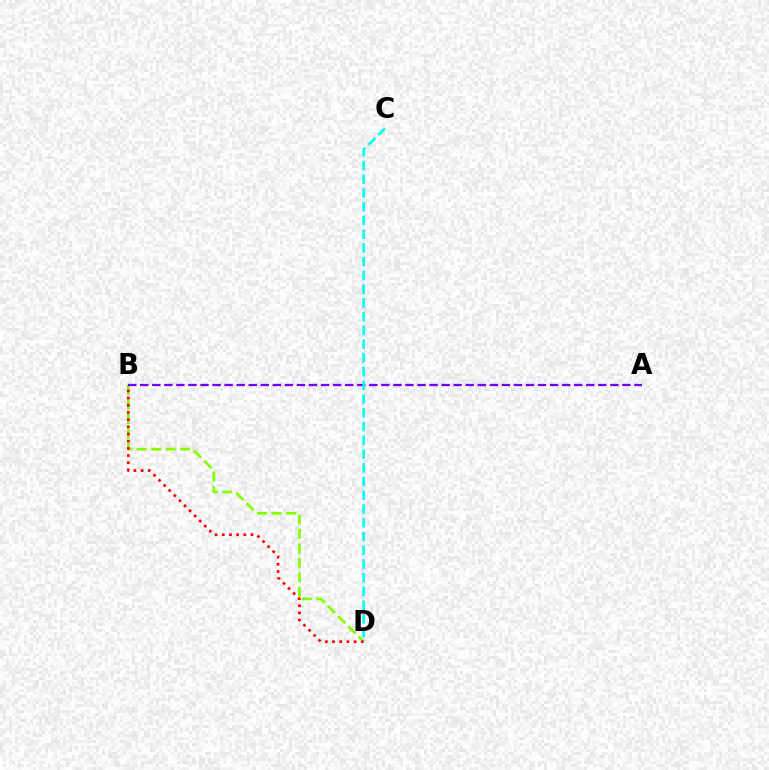{('B', 'D'): [{'color': '#84ff00', 'line_style': 'dashed', 'thickness': 1.97}, {'color': '#ff0000', 'line_style': 'dotted', 'thickness': 1.95}], ('A', 'B'): [{'color': '#7200ff', 'line_style': 'dashed', 'thickness': 1.64}], ('C', 'D'): [{'color': '#00fff6', 'line_style': 'dashed', 'thickness': 1.87}]}